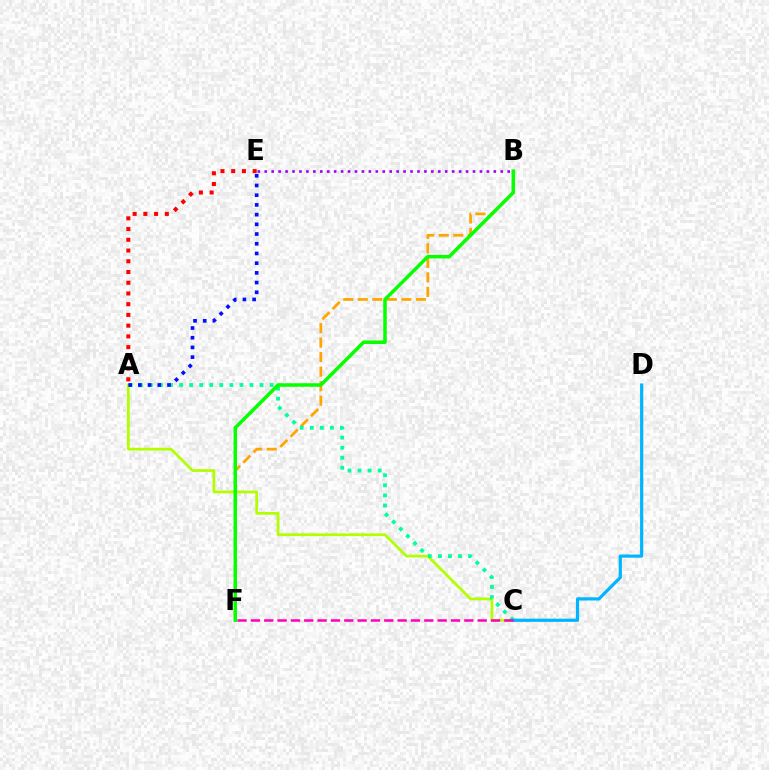{('B', 'F'): [{'color': '#ffa500', 'line_style': 'dashed', 'thickness': 1.97}, {'color': '#08ff00', 'line_style': 'solid', 'thickness': 2.53}], ('A', 'C'): [{'color': '#b3ff00', 'line_style': 'solid', 'thickness': 1.99}, {'color': '#00ff9d', 'line_style': 'dotted', 'thickness': 2.73}], ('C', 'D'): [{'color': '#00b5ff', 'line_style': 'solid', 'thickness': 2.3}], ('A', 'E'): [{'color': '#0010ff', 'line_style': 'dotted', 'thickness': 2.64}, {'color': '#ff0000', 'line_style': 'dotted', 'thickness': 2.92}], ('C', 'F'): [{'color': '#ff00bd', 'line_style': 'dashed', 'thickness': 1.81}], ('B', 'E'): [{'color': '#9b00ff', 'line_style': 'dotted', 'thickness': 1.89}]}